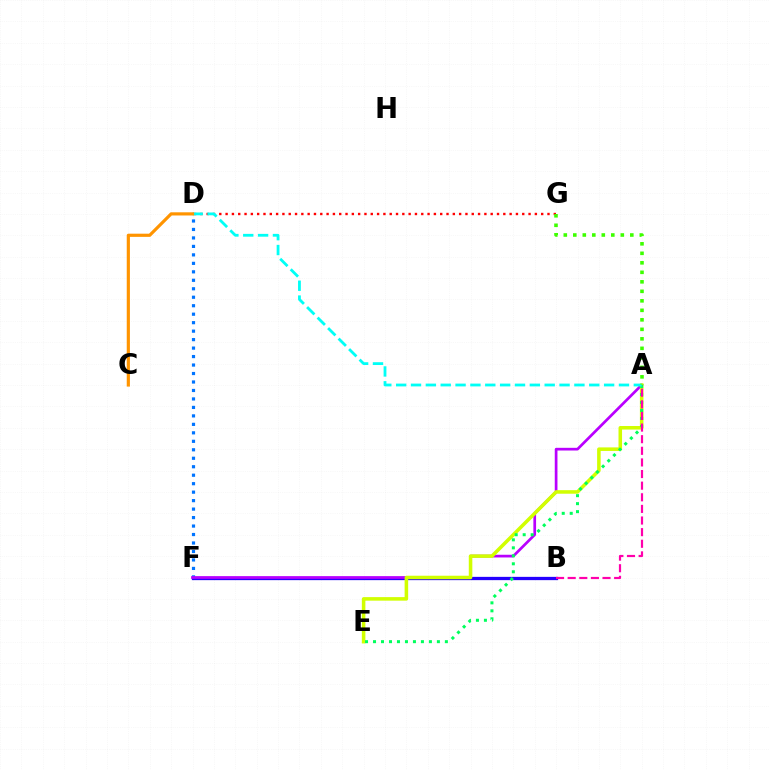{('D', 'G'): [{'color': '#ff0000', 'line_style': 'dotted', 'thickness': 1.71}], ('D', 'F'): [{'color': '#0074ff', 'line_style': 'dotted', 'thickness': 2.3}], ('B', 'F'): [{'color': '#2500ff', 'line_style': 'solid', 'thickness': 2.36}], ('A', 'F'): [{'color': '#b900ff', 'line_style': 'solid', 'thickness': 1.95}], ('A', 'E'): [{'color': '#d1ff00', 'line_style': 'solid', 'thickness': 2.55}, {'color': '#00ff5c', 'line_style': 'dotted', 'thickness': 2.17}], ('A', 'B'): [{'color': '#ff00ac', 'line_style': 'dashed', 'thickness': 1.58}], ('A', 'D'): [{'color': '#00fff6', 'line_style': 'dashed', 'thickness': 2.02}], ('C', 'D'): [{'color': '#ff9400', 'line_style': 'solid', 'thickness': 2.29}], ('A', 'G'): [{'color': '#3dff00', 'line_style': 'dotted', 'thickness': 2.58}]}